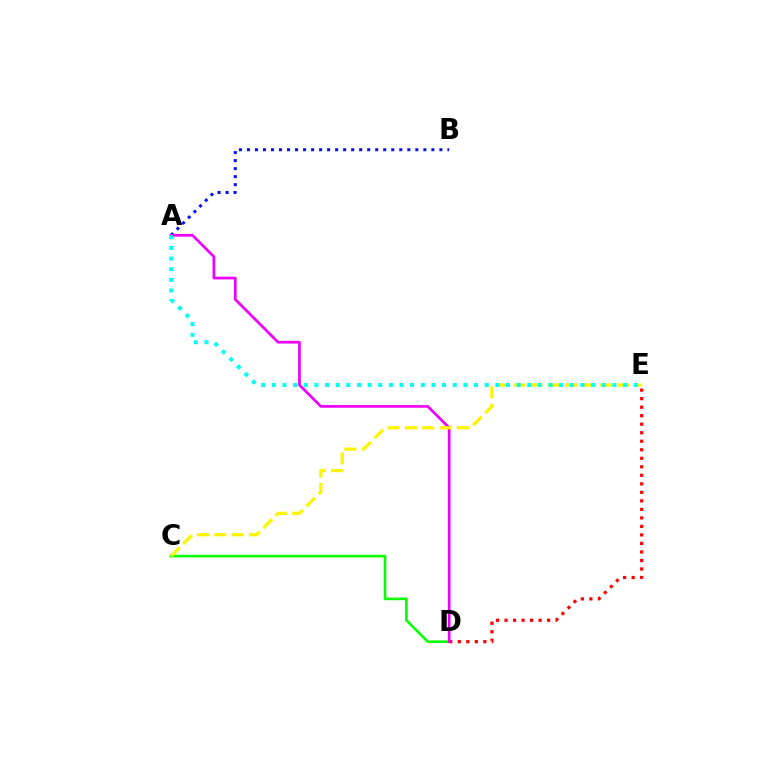{('A', 'B'): [{'color': '#0010ff', 'line_style': 'dotted', 'thickness': 2.18}], ('C', 'D'): [{'color': '#08ff00', 'line_style': 'solid', 'thickness': 1.88}], ('D', 'E'): [{'color': '#ff0000', 'line_style': 'dotted', 'thickness': 2.31}], ('A', 'D'): [{'color': '#ee00ff', 'line_style': 'solid', 'thickness': 1.96}], ('C', 'E'): [{'color': '#fcf500', 'line_style': 'dashed', 'thickness': 2.35}], ('A', 'E'): [{'color': '#00fff6', 'line_style': 'dotted', 'thickness': 2.89}]}